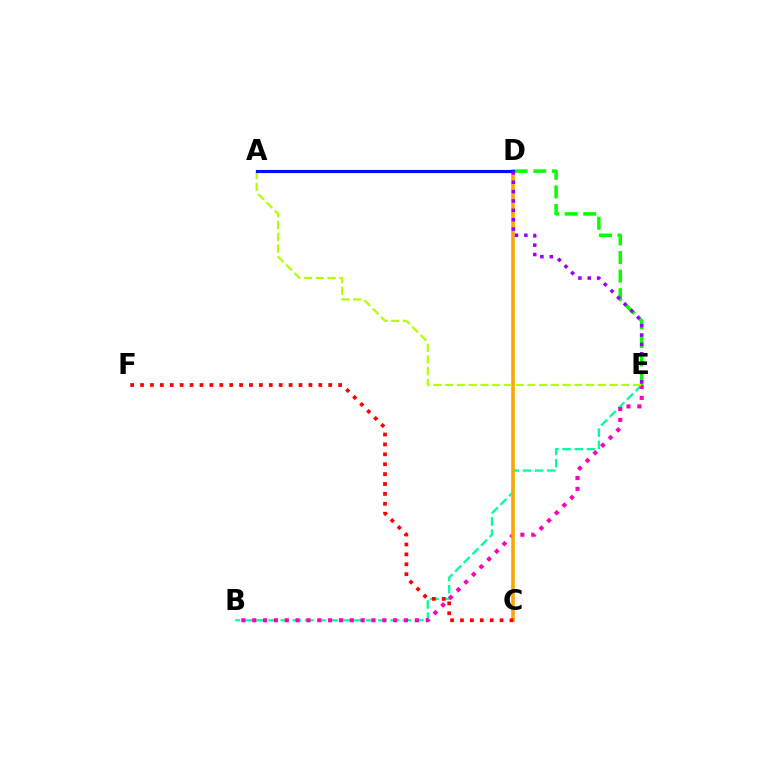{('B', 'E'): [{'color': '#00ff9d', 'line_style': 'dashed', 'thickness': 1.66}, {'color': '#ff00bd', 'line_style': 'dotted', 'thickness': 2.95}], ('C', 'D'): [{'color': '#00b5ff', 'line_style': 'dashed', 'thickness': 1.64}, {'color': '#ffa500', 'line_style': 'solid', 'thickness': 2.54}], ('D', 'E'): [{'color': '#08ff00', 'line_style': 'dashed', 'thickness': 2.52}, {'color': '#9b00ff', 'line_style': 'dotted', 'thickness': 2.54}], ('A', 'E'): [{'color': '#b3ff00', 'line_style': 'dashed', 'thickness': 1.59}], ('A', 'D'): [{'color': '#0010ff', 'line_style': 'solid', 'thickness': 2.24}], ('C', 'F'): [{'color': '#ff0000', 'line_style': 'dotted', 'thickness': 2.69}]}